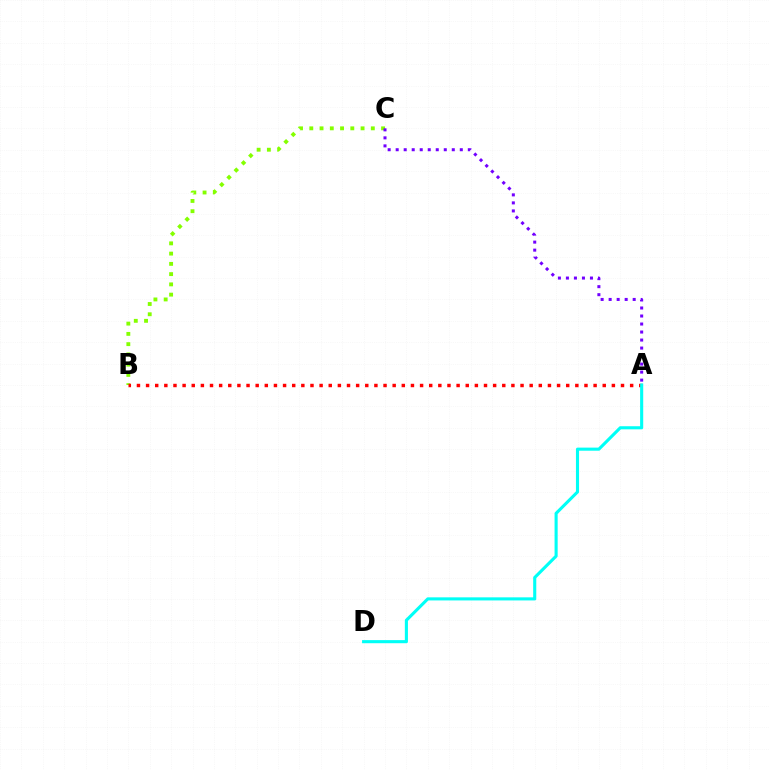{('B', 'C'): [{'color': '#84ff00', 'line_style': 'dotted', 'thickness': 2.79}], ('A', 'B'): [{'color': '#ff0000', 'line_style': 'dotted', 'thickness': 2.48}], ('A', 'C'): [{'color': '#7200ff', 'line_style': 'dotted', 'thickness': 2.18}], ('A', 'D'): [{'color': '#00fff6', 'line_style': 'solid', 'thickness': 2.23}]}